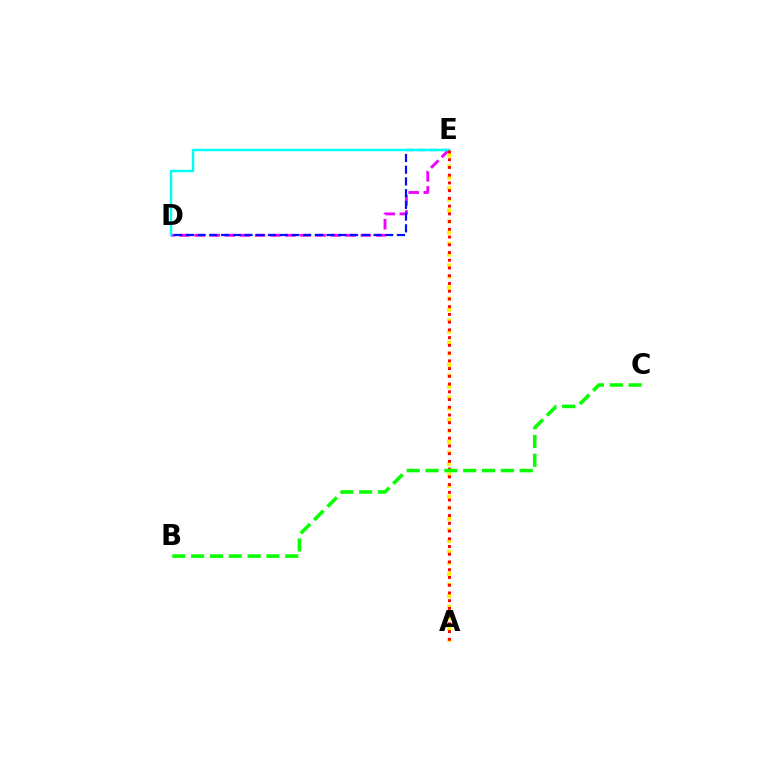{('D', 'E'): [{'color': '#ee00ff', 'line_style': 'dashed', 'thickness': 2.05}, {'color': '#0010ff', 'line_style': 'dashed', 'thickness': 1.59}, {'color': '#00fff6', 'line_style': 'solid', 'thickness': 1.76}], ('A', 'E'): [{'color': '#fcf500', 'line_style': 'dotted', 'thickness': 2.99}, {'color': '#ff0000', 'line_style': 'dotted', 'thickness': 2.1}], ('B', 'C'): [{'color': '#08ff00', 'line_style': 'dashed', 'thickness': 2.56}]}